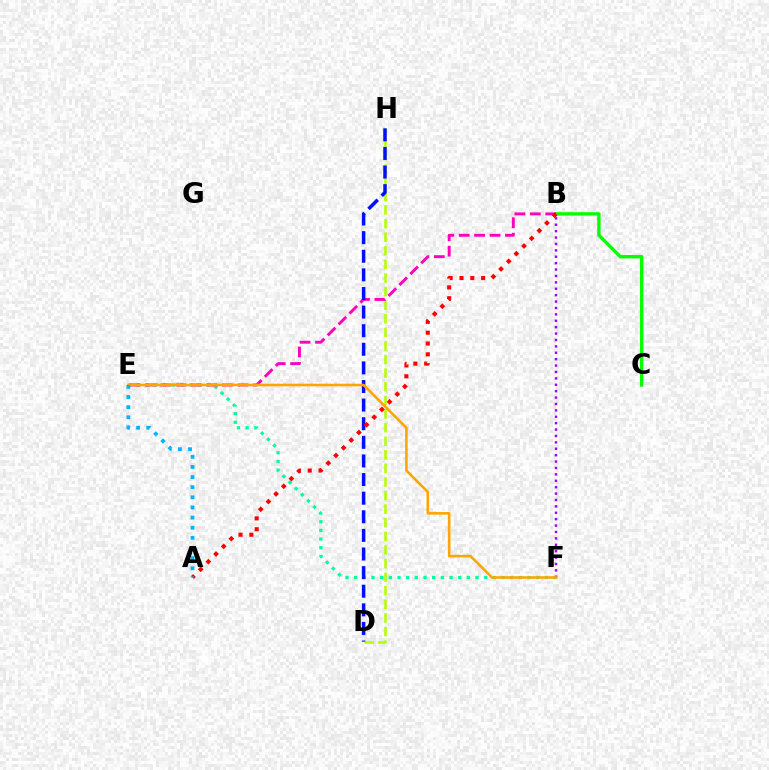{('E', 'F'): [{'color': '#00ff9d', 'line_style': 'dotted', 'thickness': 2.36}, {'color': '#ffa500', 'line_style': 'solid', 'thickness': 1.86}], ('B', 'F'): [{'color': '#9b00ff', 'line_style': 'dotted', 'thickness': 1.74}], ('D', 'H'): [{'color': '#b3ff00', 'line_style': 'dashed', 'thickness': 1.85}, {'color': '#0010ff', 'line_style': 'dashed', 'thickness': 2.53}], ('B', 'C'): [{'color': '#08ff00', 'line_style': 'solid', 'thickness': 2.45}], ('B', 'E'): [{'color': '#ff00bd', 'line_style': 'dashed', 'thickness': 2.1}], ('A', 'B'): [{'color': '#ff0000', 'line_style': 'dotted', 'thickness': 2.94}], ('A', 'E'): [{'color': '#00b5ff', 'line_style': 'dotted', 'thickness': 2.75}]}